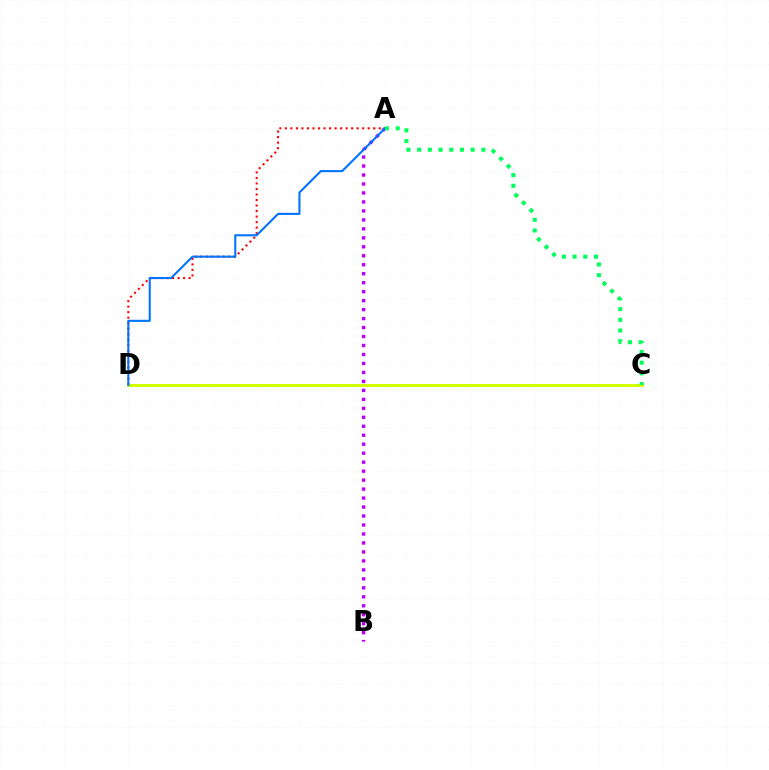{('A', 'D'): [{'color': '#ff0000', 'line_style': 'dotted', 'thickness': 1.5}, {'color': '#0074ff', 'line_style': 'solid', 'thickness': 1.5}], ('A', 'B'): [{'color': '#b900ff', 'line_style': 'dotted', 'thickness': 2.44}], ('C', 'D'): [{'color': '#d1ff00', 'line_style': 'solid', 'thickness': 2.15}], ('A', 'C'): [{'color': '#00ff5c', 'line_style': 'dotted', 'thickness': 2.91}]}